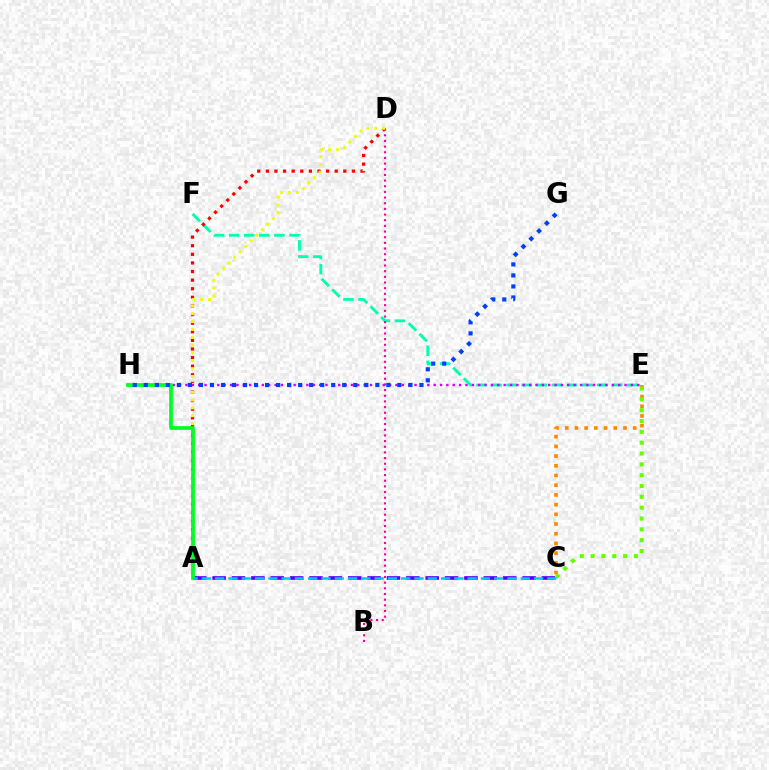{('E', 'F'): [{'color': '#00ffaf', 'line_style': 'dashed', 'thickness': 2.05}], ('A', 'D'): [{'color': '#ff0000', 'line_style': 'dotted', 'thickness': 2.34}, {'color': '#eeff00', 'line_style': 'dotted', 'thickness': 2.13}], ('C', 'E'): [{'color': '#ff8800', 'line_style': 'dotted', 'thickness': 2.64}, {'color': '#66ff00', 'line_style': 'dotted', 'thickness': 2.94}], ('B', 'D'): [{'color': '#ff00a0', 'line_style': 'dotted', 'thickness': 1.54}], ('A', 'C'): [{'color': '#4f00ff', 'line_style': 'dashed', 'thickness': 2.63}, {'color': '#00c7ff', 'line_style': 'dashed', 'thickness': 1.81}], ('E', 'H'): [{'color': '#d600ff', 'line_style': 'dotted', 'thickness': 1.73}], ('A', 'H'): [{'color': '#00ff27', 'line_style': 'solid', 'thickness': 2.69}], ('G', 'H'): [{'color': '#003fff', 'line_style': 'dotted', 'thickness': 3.0}]}